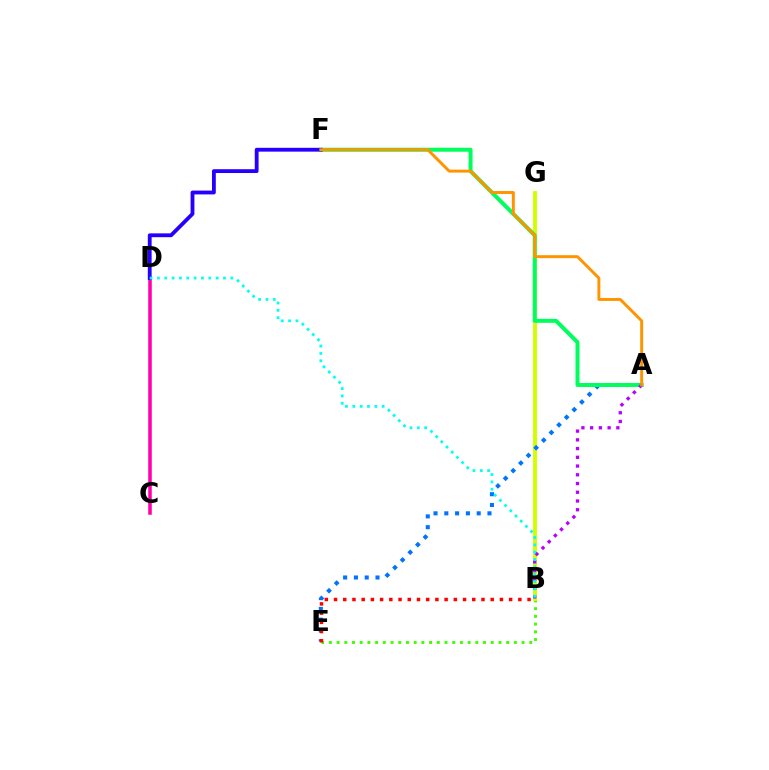{('B', 'E'): [{'color': '#3dff00', 'line_style': 'dotted', 'thickness': 2.09}, {'color': '#ff0000', 'line_style': 'dotted', 'thickness': 2.5}], ('B', 'G'): [{'color': '#d1ff00', 'line_style': 'solid', 'thickness': 2.8}], ('A', 'E'): [{'color': '#0074ff', 'line_style': 'dotted', 'thickness': 2.93}], ('C', 'D'): [{'color': '#ff00ac', 'line_style': 'solid', 'thickness': 2.54}], ('A', 'F'): [{'color': '#00ff5c', 'line_style': 'solid', 'thickness': 2.86}, {'color': '#ff9400', 'line_style': 'solid', 'thickness': 2.12}], ('A', 'B'): [{'color': '#b900ff', 'line_style': 'dotted', 'thickness': 2.37}], ('D', 'F'): [{'color': '#2500ff', 'line_style': 'solid', 'thickness': 2.75}], ('B', 'D'): [{'color': '#00fff6', 'line_style': 'dotted', 'thickness': 1.99}]}